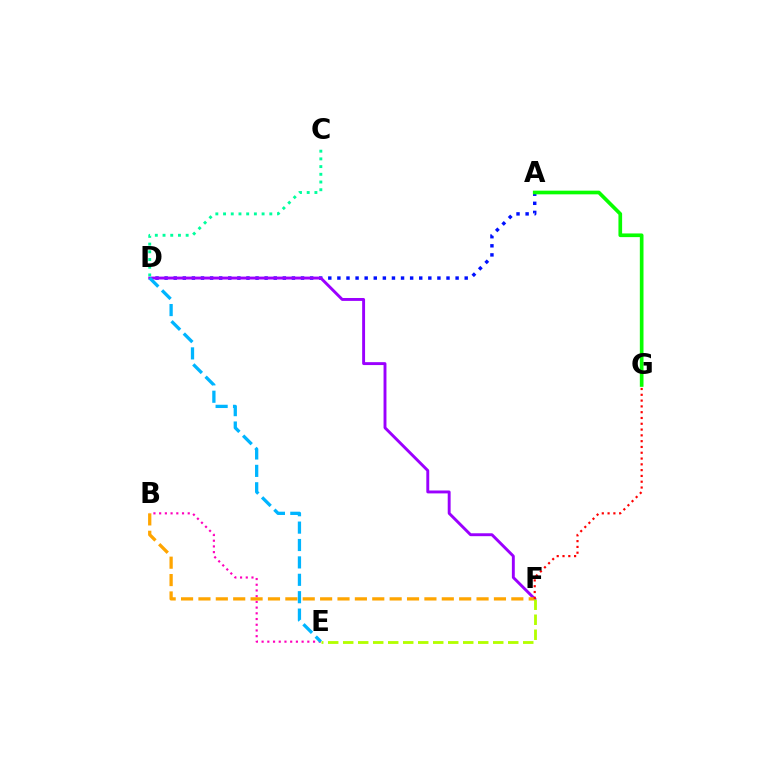{('A', 'D'): [{'color': '#0010ff', 'line_style': 'dotted', 'thickness': 2.47}], ('D', 'F'): [{'color': '#9b00ff', 'line_style': 'solid', 'thickness': 2.09}], ('A', 'G'): [{'color': '#08ff00', 'line_style': 'solid', 'thickness': 2.64}], ('B', 'E'): [{'color': '#ff00bd', 'line_style': 'dotted', 'thickness': 1.55}], ('B', 'F'): [{'color': '#ffa500', 'line_style': 'dashed', 'thickness': 2.36}], ('E', 'F'): [{'color': '#b3ff00', 'line_style': 'dashed', 'thickness': 2.04}], ('D', 'E'): [{'color': '#00b5ff', 'line_style': 'dashed', 'thickness': 2.36}], ('F', 'G'): [{'color': '#ff0000', 'line_style': 'dotted', 'thickness': 1.57}], ('C', 'D'): [{'color': '#00ff9d', 'line_style': 'dotted', 'thickness': 2.09}]}